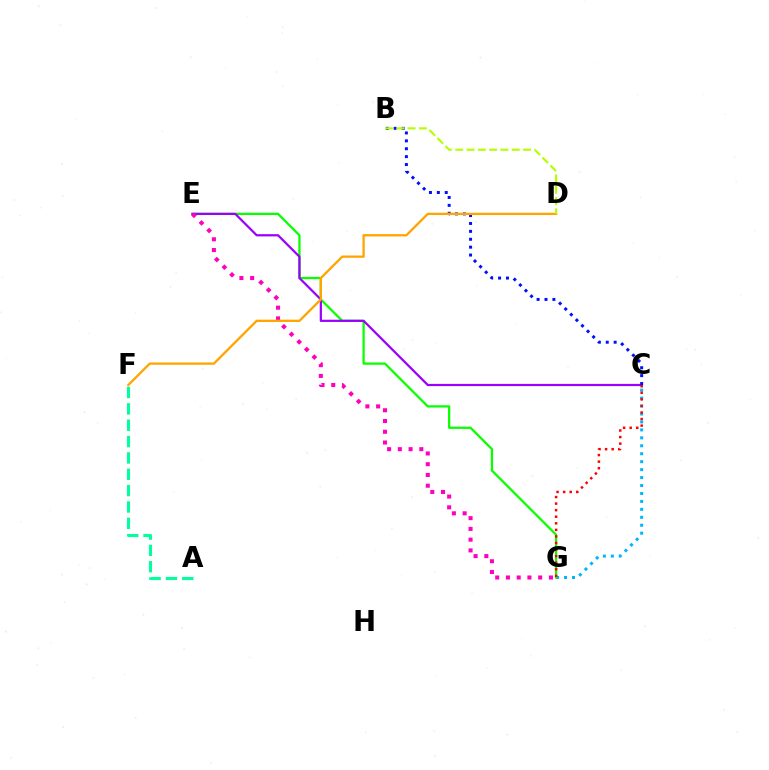{('C', 'G'): [{'color': '#00b5ff', 'line_style': 'dotted', 'thickness': 2.16}, {'color': '#ff0000', 'line_style': 'dotted', 'thickness': 1.78}], ('E', 'G'): [{'color': '#08ff00', 'line_style': 'solid', 'thickness': 1.63}, {'color': '#ff00bd', 'line_style': 'dotted', 'thickness': 2.92}], ('C', 'E'): [{'color': '#9b00ff', 'line_style': 'solid', 'thickness': 1.6}], ('B', 'C'): [{'color': '#0010ff', 'line_style': 'dotted', 'thickness': 2.15}], ('A', 'F'): [{'color': '#00ff9d', 'line_style': 'dashed', 'thickness': 2.22}], ('D', 'F'): [{'color': '#ffa500', 'line_style': 'solid', 'thickness': 1.66}], ('B', 'D'): [{'color': '#b3ff00', 'line_style': 'dashed', 'thickness': 1.54}]}